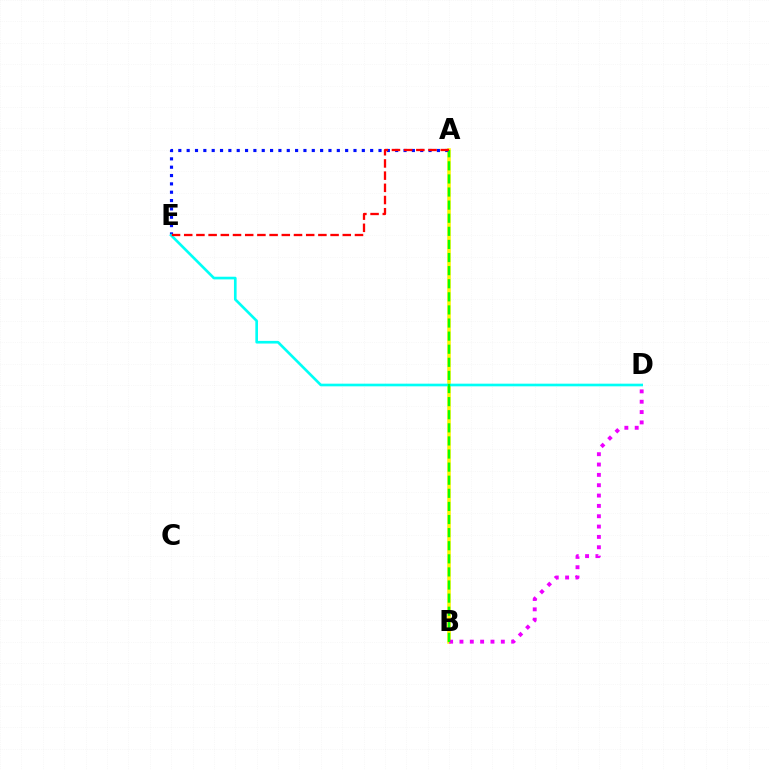{('A', 'B'): [{'color': '#fcf500', 'line_style': 'solid', 'thickness': 2.55}, {'color': '#08ff00', 'line_style': 'dashed', 'thickness': 1.78}], ('A', 'E'): [{'color': '#0010ff', 'line_style': 'dotted', 'thickness': 2.27}, {'color': '#ff0000', 'line_style': 'dashed', 'thickness': 1.66}], ('B', 'D'): [{'color': '#ee00ff', 'line_style': 'dotted', 'thickness': 2.81}], ('D', 'E'): [{'color': '#00fff6', 'line_style': 'solid', 'thickness': 1.91}]}